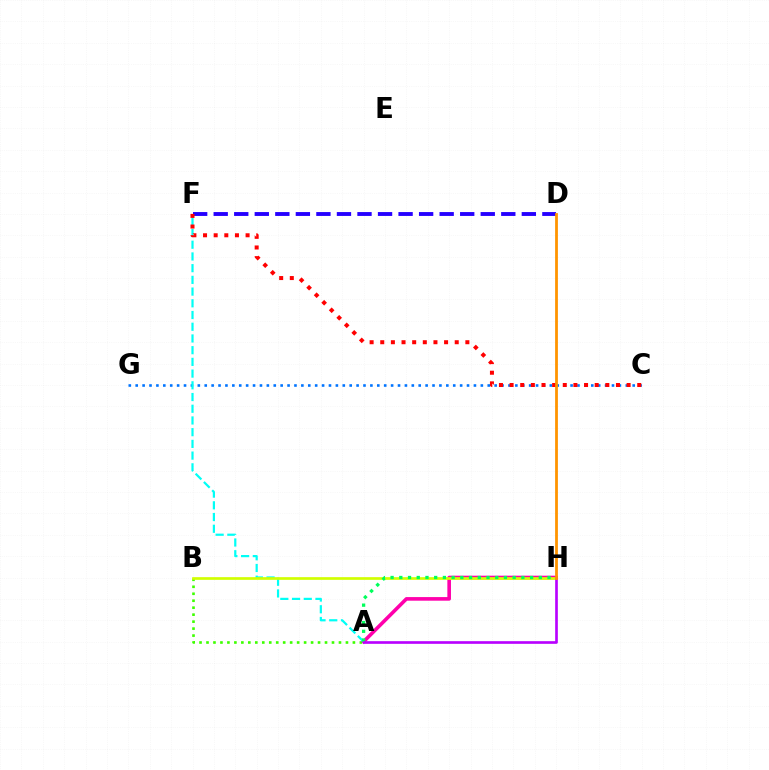{('C', 'G'): [{'color': '#0074ff', 'line_style': 'dotted', 'thickness': 1.88}], ('A', 'B'): [{'color': '#3dff00', 'line_style': 'dotted', 'thickness': 1.89}], ('A', 'H'): [{'color': '#ff00ac', 'line_style': 'solid', 'thickness': 2.6}, {'color': '#00ff5c', 'line_style': 'dotted', 'thickness': 2.37}, {'color': '#b900ff', 'line_style': 'solid', 'thickness': 1.91}], ('D', 'F'): [{'color': '#2500ff', 'line_style': 'dashed', 'thickness': 2.79}], ('A', 'F'): [{'color': '#00fff6', 'line_style': 'dashed', 'thickness': 1.59}], ('C', 'F'): [{'color': '#ff0000', 'line_style': 'dotted', 'thickness': 2.89}], ('B', 'H'): [{'color': '#d1ff00', 'line_style': 'solid', 'thickness': 1.93}], ('D', 'H'): [{'color': '#ff9400', 'line_style': 'solid', 'thickness': 2.01}]}